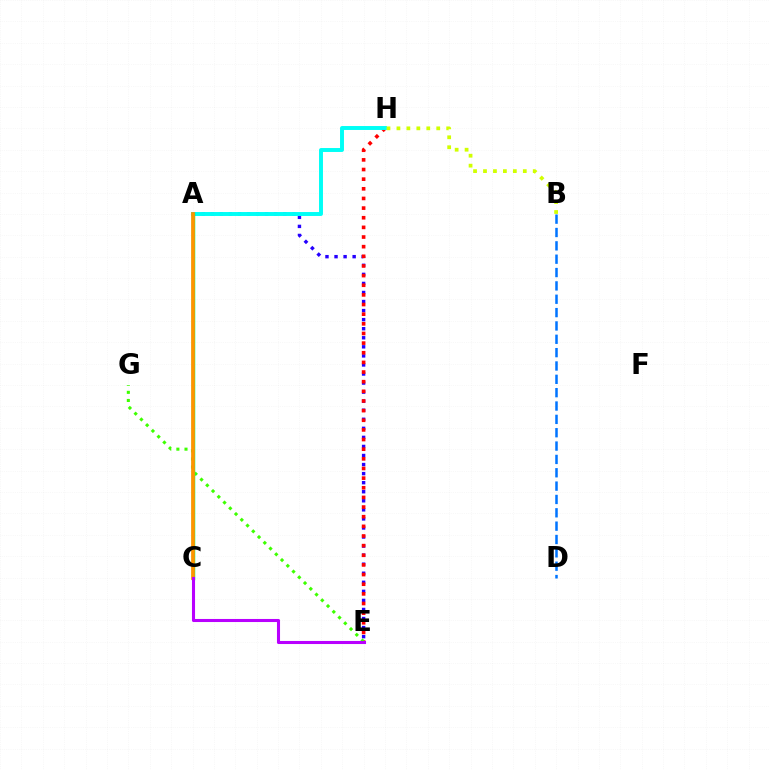{('A', 'C'): [{'color': '#ff00ac', 'line_style': 'dotted', 'thickness': 2.04}, {'color': '#00ff5c', 'line_style': 'solid', 'thickness': 2.51}, {'color': '#ff9400', 'line_style': 'solid', 'thickness': 2.67}], ('B', 'D'): [{'color': '#0074ff', 'line_style': 'dashed', 'thickness': 1.81}], ('A', 'E'): [{'color': '#2500ff', 'line_style': 'dotted', 'thickness': 2.46}], ('E', 'H'): [{'color': '#ff0000', 'line_style': 'dotted', 'thickness': 2.62}], ('E', 'G'): [{'color': '#3dff00', 'line_style': 'dotted', 'thickness': 2.21}], ('A', 'H'): [{'color': '#00fff6', 'line_style': 'solid', 'thickness': 2.84}], ('B', 'H'): [{'color': '#d1ff00', 'line_style': 'dotted', 'thickness': 2.7}], ('C', 'E'): [{'color': '#b900ff', 'line_style': 'solid', 'thickness': 2.21}]}